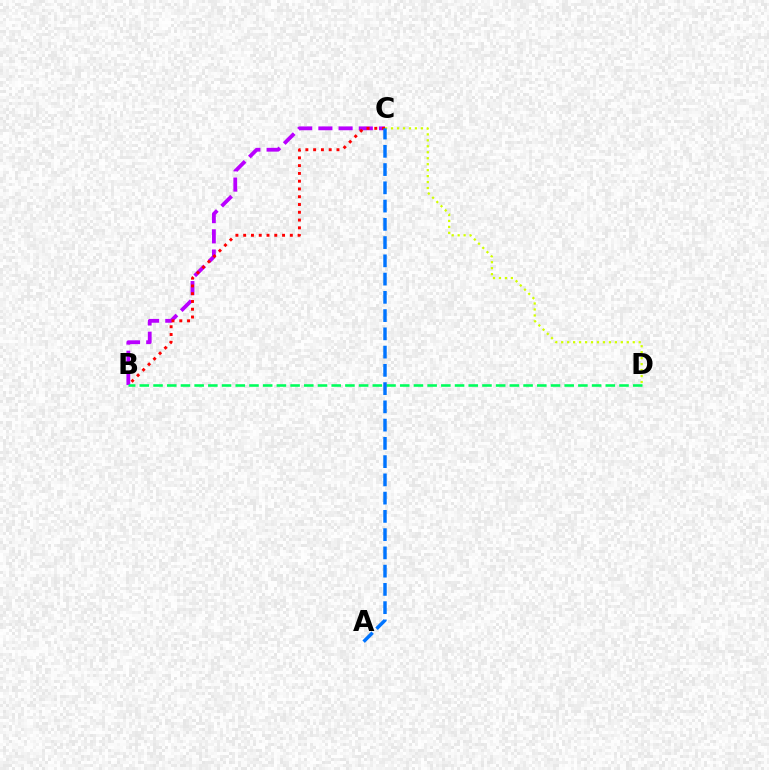{('C', 'D'): [{'color': '#d1ff00', 'line_style': 'dotted', 'thickness': 1.62}], ('B', 'C'): [{'color': '#b900ff', 'line_style': 'dashed', 'thickness': 2.75}, {'color': '#ff0000', 'line_style': 'dotted', 'thickness': 2.11}], ('B', 'D'): [{'color': '#00ff5c', 'line_style': 'dashed', 'thickness': 1.86}], ('A', 'C'): [{'color': '#0074ff', 'line_style': 'dashed', 'thickness': 2.48}]}